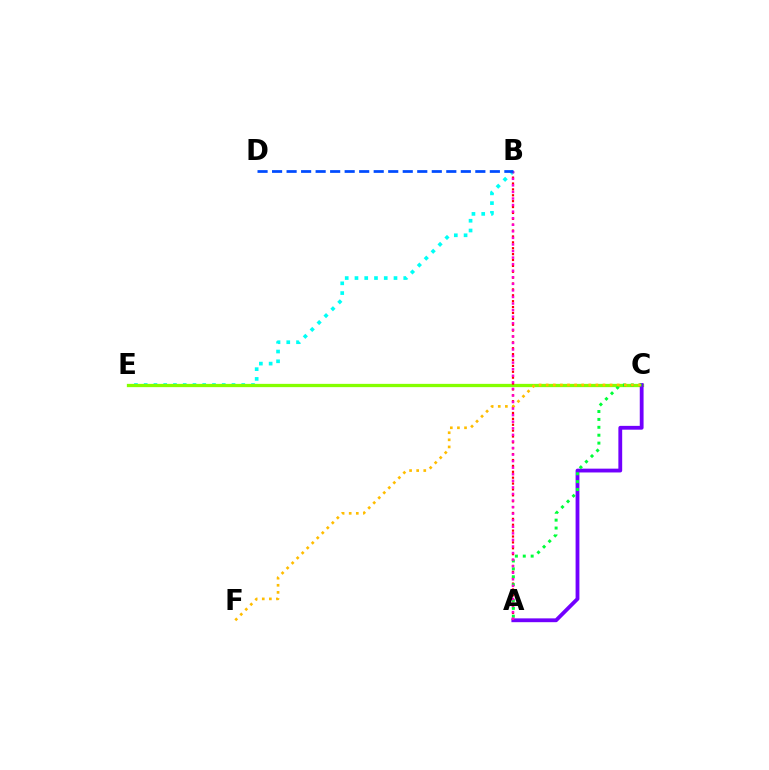{('B', 'E'): [{'color': '#00fff6', 'line_style': 'dotted', 'thickness': 2.65}], ('C', 'E'): [{'color': '#84ff00', 'line_style': 'solid', 'thickness': 2.36}], ('A', 'C'): [{'color': '#7200ff', 'line_style': 'solid', 'thickness': 2.74}, {'color': '#00ff39', 'line_style': 'dotted', 'thickness': 2.15}], ('A', 'B'): [{'color': '#ff0000', 'line_style': 'dotted', 'thickness': 1.6}, {'color': '#ff00cf', 'line_style': 'dotted', 'thickness': 1.78}], ('C', 'F'): [{'color': '#ffbd00', 'line_style': 'dotted', 'thickness': 1.93}], ('B', 'D'): [{'color': '#004bff', 'line_style': 'dashed', 'thickness': 1.97}]}